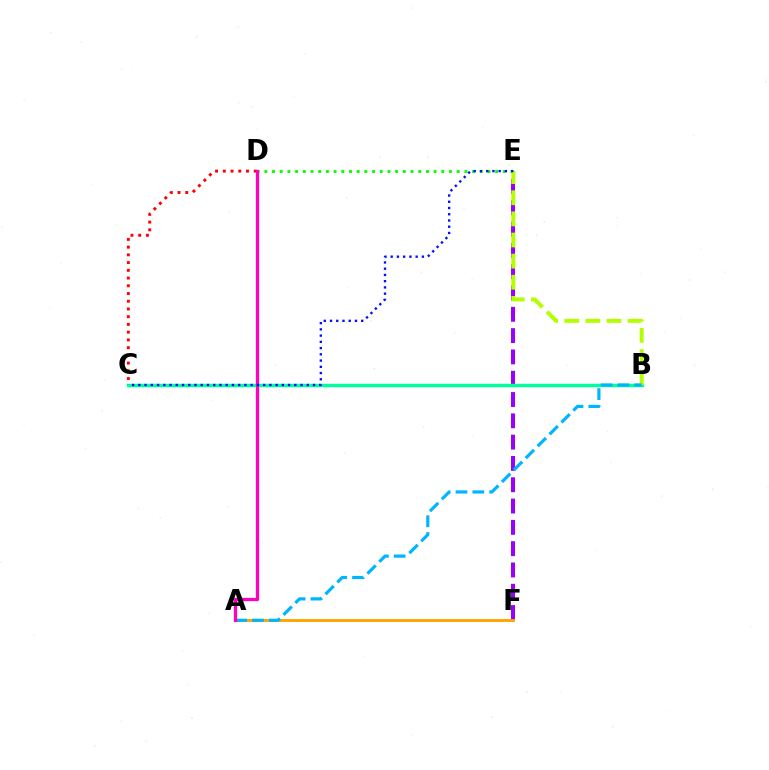{('E', 'F'): [{'color': '#9b00ff', 'line_style': 'dashed', 'thickness': 2.89}], ('D', 'E'): [{'color': '#08ff00', 'line_style': 'dotted', 'thickness': 2.09}], ('B', 'C'): [{'color': '#00ff9d', 'line_style': 'solid', 'thickness': 2.47}], ('B', 'E'): [{'color': '#b3ff00', 'line_style': 'dashed', 'thickness': 2.87}], ('A', 'F'): [{'color': '#ffa500', 'line_style': 'solid', 'thickness': 2.1}], ('A', 'B'): [{'color': '#00b5ff', 'line_style': 'dashed', 'thickness': 2.29}], ('C', 'D'): [{'color': '#ff0000', 'line_style': 'dotted', 'thickness': 2.1}], ('A', 'D'): [{'color': '#ff00bd', 'line_style': 'solid', 'thickness': 2.36}], ('C', 'E'): [{'color': '#0010ff', 'line_style': 'dotted', 'thickness': 1.7}]}